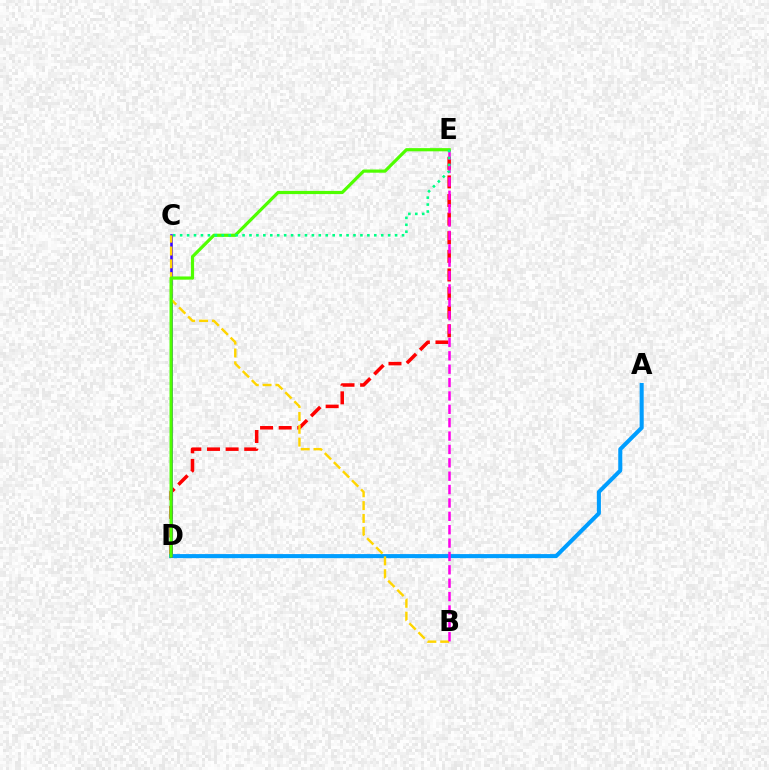{('D', 'E'): [{'color': '#ff0000', 'line_style': 'dashed', 'thickness': 2.53}, {'color': '#4fff00', 'line_style': 'solid', 'thickness': 2.3}], ('A', 'D'): [{'color': '#009eff', 'line_style': 'solid', 'thickness': 2.92}], ('C', 'D'): [{'color': '#3700ff', 'line_style': 'solid', 'thickness': 1.84}], ('B', 'C'): [{'color': '#ffd500', 'line_style': 'dashed', 'thickness': 1.74}], ('B', 'E'): [{'color': '#ff00ed', 'line_style': 'dashed', 'thickness': 1.82}], ('C', 'E'): [{'color': '#00ff86', 'line_style': 'dotted', 'thickness': 1.88}]}